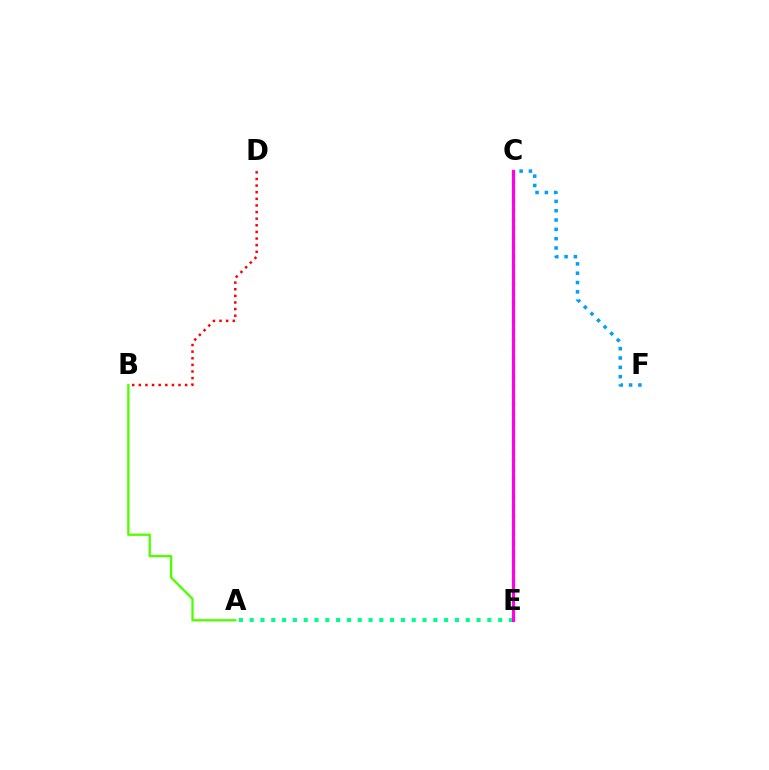{('C', 'F'): [{'color': '#009eff', 'line_style': 'dotted', 'thickness': 2.53}], ('A', 'E'): [{'color': '#00ff86', 'line_style': 'dotted', 'thickness': 2.94}], ('B', 'D'): [{'color': '#ff0000', 'line_style': 'dotted', 'thickness': 1.8}], ('C', 'E'): [{'color': '#ffd500', 'line_style': 'dotted', 'thickness': 2.52}, {'color': '#3700ff', 'line_style': 'dotted', 'thickness': 1.9}, {'color': '#ff00ed', 'line_style': 'solid', 'thickness': 2.26}], ('A', 'B'): [{'color': '#4fff00', 'line_style': 'solid', 'thickness': 1.67}]}